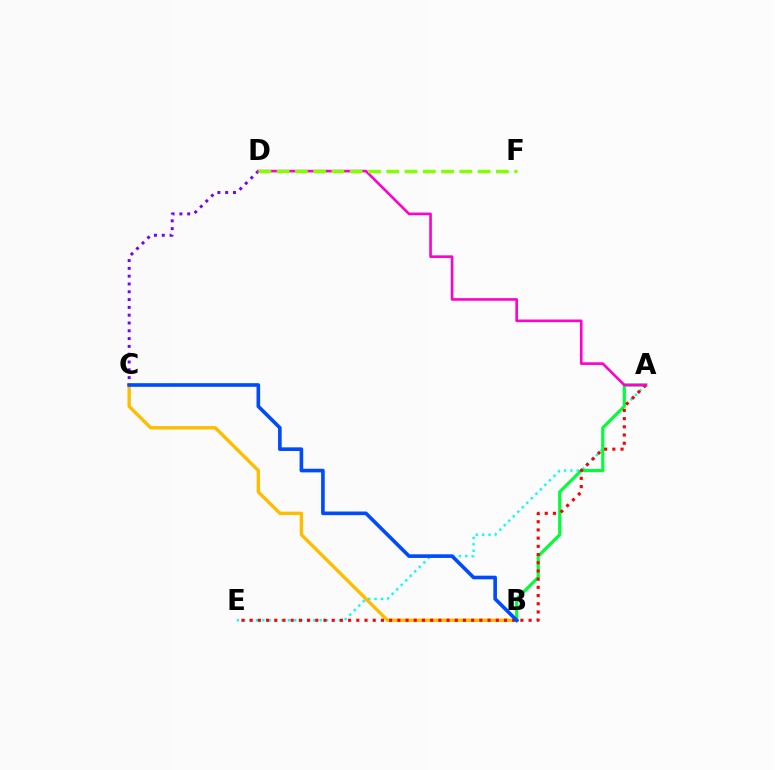{('A', 'E'): [{'color': '#00fff6', 'line_style': 'dotted', 'thickness': 1.73}, {'color': '#ff0000', 'line_style': 'dotted', 'thickness': 2.23}], ('B', 'C'): [{'color': '#ffbd00', 'line_style': 'solid', 'thickness': 2.43}, {'color': '#004bff', 'line_style': 'solid', 'thickness': 2.61}], ('C', 'D'): [{'color': '#7200ff', 'line_style': 'dotted', 'thickness': 2.12}], ('A', 'B'): [{'color': '#00ff39', 'line_style': 'solid', 'thickness': 2.27}], ('A', 'D'): [{'color': '#ff00cf', 'line_style': 'solid', 'thickness': 1.89}], ('D', 'F'): [{'color': '#84ff00', 'line_style': 'dashed', 'thickness': 2.48}]}